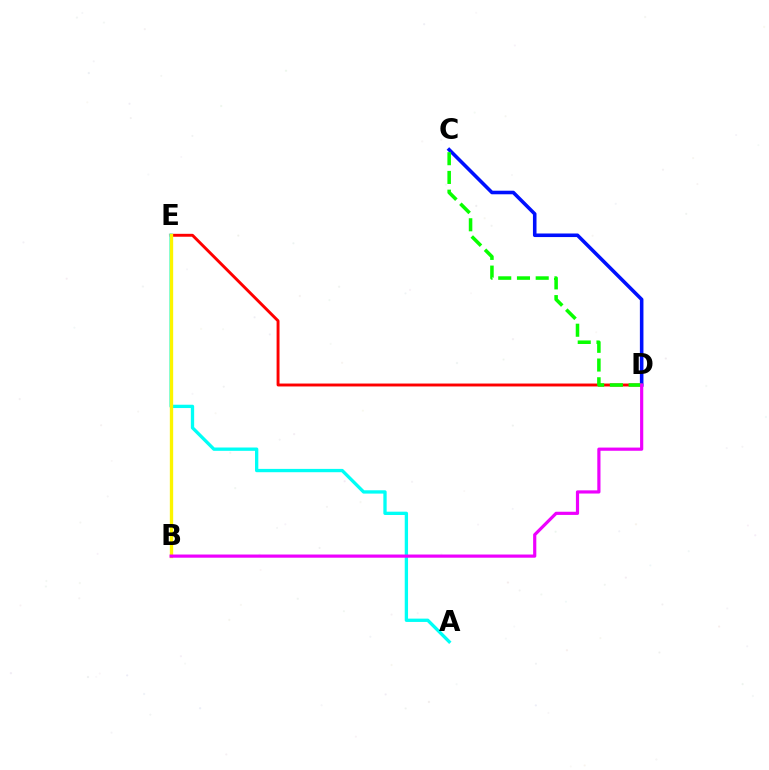{('D', 'E'): [{'color': '#ff0000', 'line_style': 'solid', 'thickness': 2.1}], ('C', 'D'): [{'color': '#0010ff', 'line_style': 'solid', 'thickness': 2.57}, {'color': '#08ff00', 'line_style': 'dashed', 'thickness': 2.54}], ('A', 'E'): [{'color': '#00fff6', 'line_style': 'solid', 'thickness': 2.39}], ('B', 'E'): [{'color': '#fcf500', 'line_style': 'solid', 'thickness': 2.4}], ('B', 'D'): [{'color': '#ee00ff', 'line_style': 'solid', 'thickness': 2.29}]}